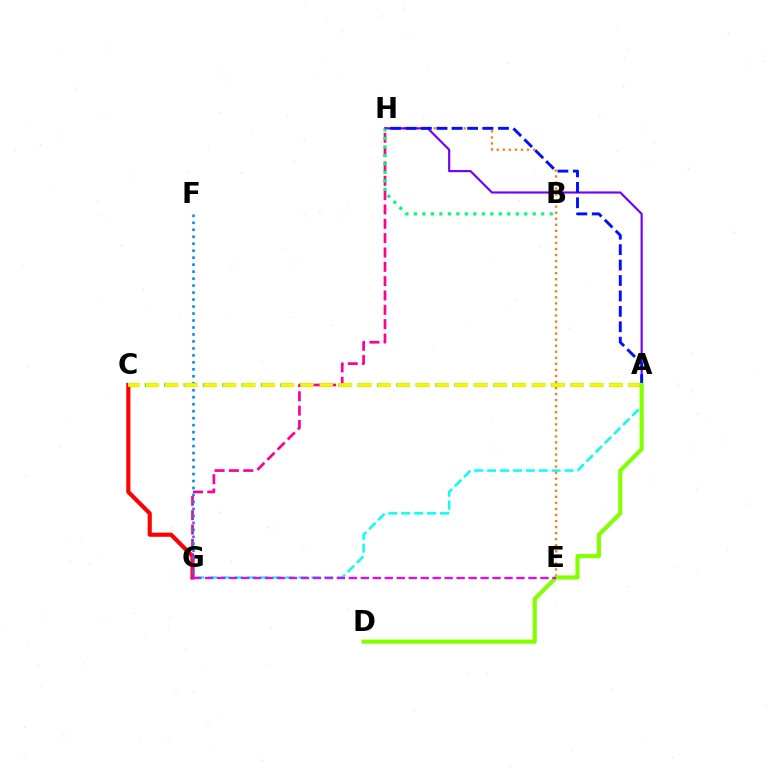{('C', 'G'): [{'color': '#ff0000', 'line_style': 'solid', 'thickness': 2.98}], ('A', 'C'): [{'color': '#08ff00', 'line_style': 'dashed', 'thickness': 2.63}, {'color': '#fcf500', 'line_style': 'dashed', 'thickness': 2.62}], ('G', 'H'): [{'color': '#ff0094', 'line_style': 'dashed', 'thickness': 1.95}], ('A', 'G'): [{'color': '#00fff6', 'line_style': 'dashed', 'thickness': 1.75}], ('E', 'H'): [{'color': '#ff7c00', 'line_style': 'dotted', 'thickness': 1.64}], ('F', 'G'): [{'color': '#008cff', 'line_style': 'dotted', 'thickness': 1.9}], ('A', 'H'): [{'color': '#7200ff', 'line_style': 'solid', 'thickness': 1.55}, {'color': '#0010ff', 'line_style': 'dashed', 'thickness': 2.1}], ('B', 'H'): [{'color': '#00ff74', 'line_style': 'dotted', 'thickness': 2.31}], ('A', 'D'): [{'color': '#84ff00', 'line_style': 'solid', 'thickness': 2.97}], ('E', 'G'): [{'color': '#ee00ff', 'line_style': 'dashed', 'thickness': 1.63}]}